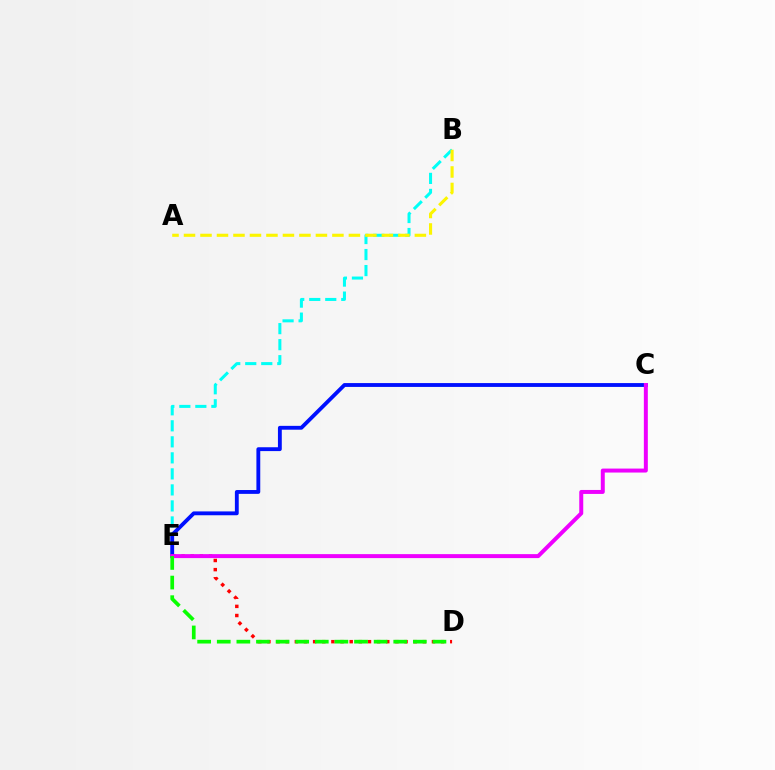{('D', 'E'): [{'color': '#ff0000', 'line_style': 'dotted', 'thickness': 2.48}, {'color': '#08ff00', 'line_style': 'dashed', 'thickness': 2.66}], ('B', 'E'): [{'color': '#00fff6', 'line_style': 'dashed', 'thickness': 2.18}], ('A', 'B'): [{'color': '#fcf500', 'line_style': 'dashed', 'thickness': 2.24}], ('C', 'E'): [{'color': '#0010ff', 'line_style': 'solid', 'thickness': 2.77}, {'color': '#ee00ff', 'line_style': 'solid', 'thickness': 2.86}]}